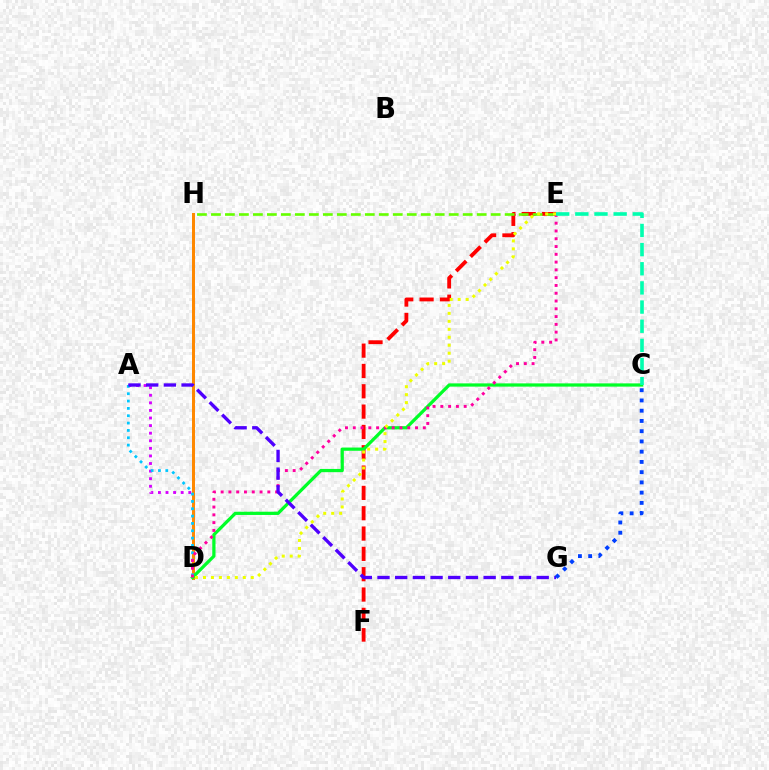{('A', 'D'): [{'color': '#d600ff', 'line_style': 'dotted', 'thickness': 2.06}, {'color': '#00c7ff', 'line_style': 'dotted', 'thickness': 1.99}], ('D', 'H'): [{'color': '#ff8800', 'line_style': 'solid', 'thickness': 2.15}], ('E', 'F'): [{'color': '#ff0000', 'line_style': 'dashed', 'thickness': 2.76}], ('E', 'H'): [{'color': '#66ff00', 'line_style': 'dashed', 'thickness': 1.9}], ('C', 'D'): [{'color': '#00ff27', 'line_style': 'solid', 'thickness': 2.33}], ('D', 'E'): [{'color': '#ff00a0', 'line_style': 'dotted', 'thickness': 2.11}, {'color': '#eeff00', 'line_style': 'dotted', 'thickness': 2.16}], ('A', 'G'): [{'color': '#4f00ff', 'line_style': 'dashed', 'thickness': 2.4}], ('C', 'G'): [{'color': '#003fff', 'line_style': 'dotted', 'thickness': 2.78}], ('C', 'E'): [{'color': '#00ffaf', 'line_style': 'dashed', 'thickness': 2.6}]}